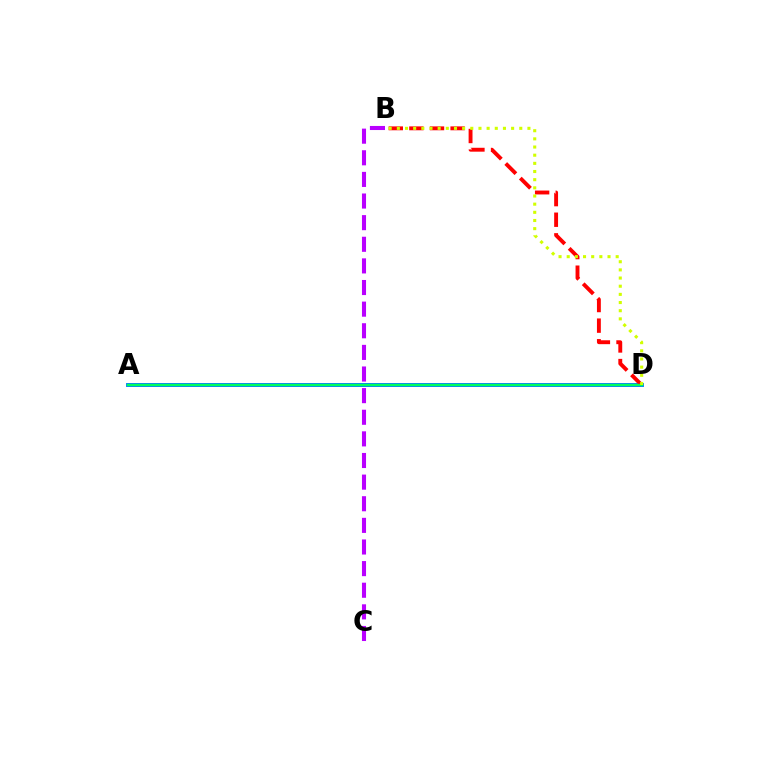{('A', 'D'): [{'color': '#0074ff', 'line_style': 'solid', 'thickness': 2.79}, {'color': '#00ff5c', 'line_style': 'solid', 'thickness': 1.71}], ('B', 'D'): [{'color': '#ff0000', 'line_style': 'dashed', 'thickness': 2.8}, {'color': '#d1ff00', 'line_style': 'dotted', 'thickness': 2.22}], ('B', 'C'): [{'color': '#b900ff', 'line_style': 'dashed', 'thickness': 2.94}]}